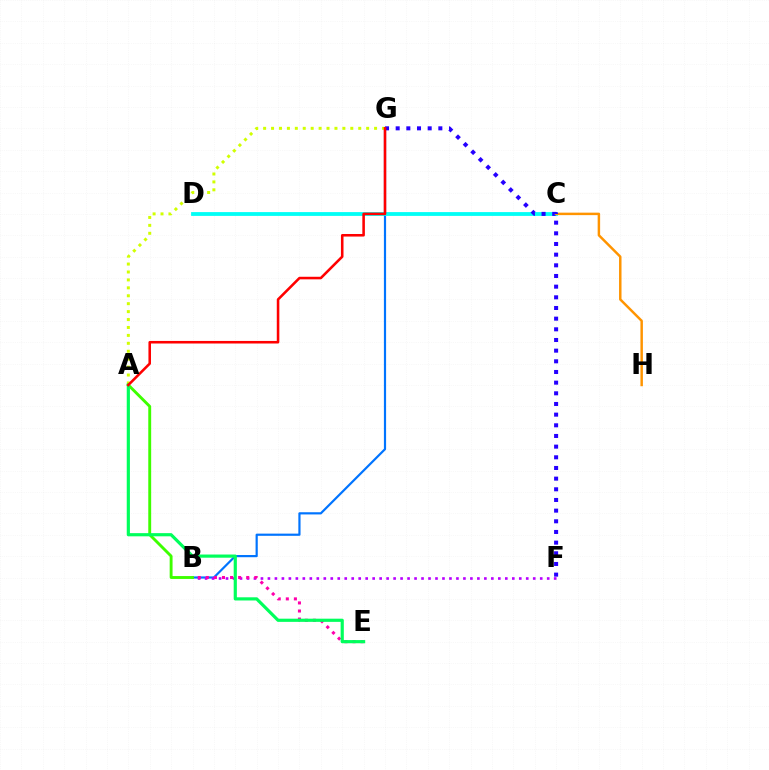{('B', 'G'): [{'color': '#0074ff', 'line_style': 'solid', 'thickness': 1.58}], ('B', 'F'): [{'color': '#b900ff', 'line_style': 'dotted', 'thickness': 1.9}], ('C', 'D'): [{'color': '#00fff6', 'line_style': 'solid', 'thickness': 2.73}], ('B', 'E'): [{'color': '#ff00ac', 'line_style': 'dotted', 'thickness': 2.19}], ('A', 'G'): [{'color': '#d1ff00', 'line_style': 'dotted', 'thickness': 2.15}, {'color': '#ff0000', 'line_style': 'solid', 'thickness': 1.84}], ('C', 'H'): [{'color': '#ff9400', 'line_style': 'solid', 'thickness': 1.78}], ('A', 'B'): [{'color': '#3dff00', 'line_style': 'solid', 'thickness': 2.08}], ('A', 'E'): [{'color': '#00ff5c', 'line_style': 'solid', 'thickness': 2.29}], ('F', 'G'): [{'color': '#2500ff', 'line_style': 'dotted', 'thickness': 2.9}]}